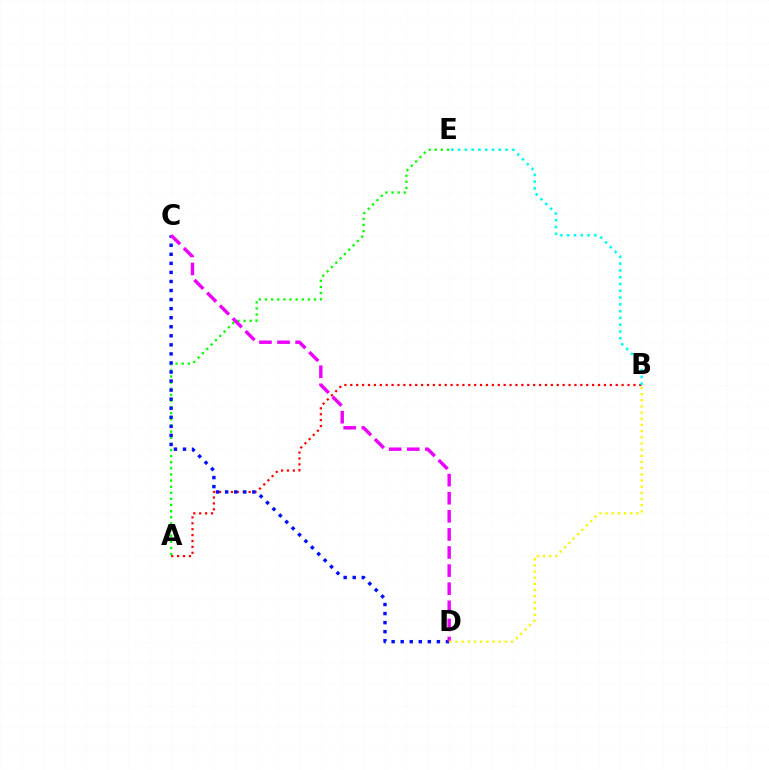{('A', 'B'): [{'color': '#ff0000', 'line_style': 'dotted', 'thickness': 1.6}], ('B', 'E'): [{'color': '#00fff6', 'line_style': 'dotted', 'thickness': 1.84}], ('A', 'E'): [{'color': '#08ff00', 'line_style': 'dotted', 'thickness': 1.66}], ('C', 'D'): [{'color': '#0010ff', 'line_style': 'dotted', 'thickness': 2.46}, {'color': '#ee00ff', 'line_style': 'dashed', 'thickness': 2.46}], ('B', 'D'): [{'color': '#fcf500', 'line_style': 'dotted', 'thickness': 1.68}]}